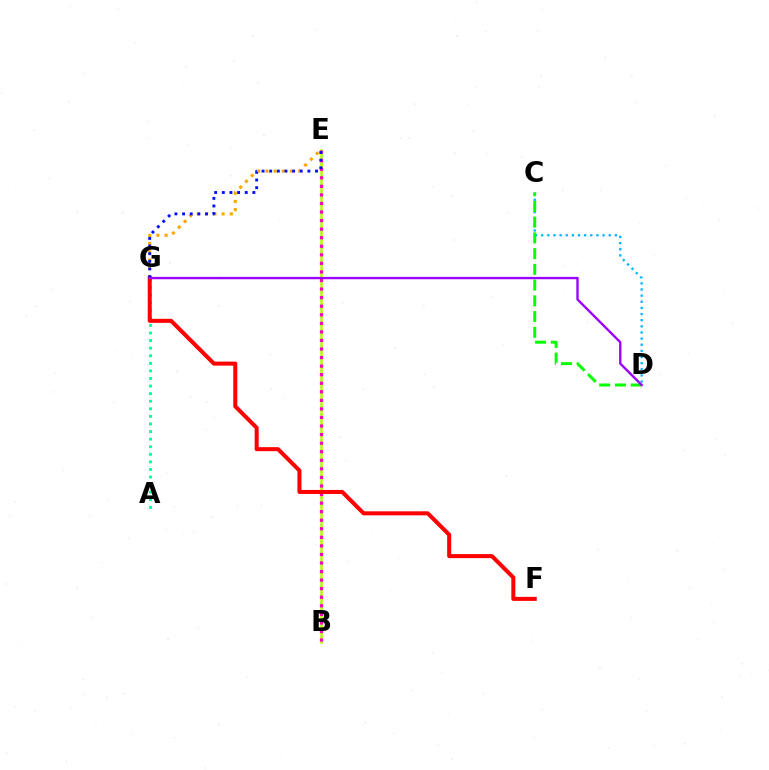{('B', 'E'): [{'color': '#b3ff00', 'line_style': 'solid', 'thickness': 1.83}, {'color': '#ff00bd', 'line_style': 'dotted', 'thickness': 2.33}], ('E', 'G'): [{'color': '#ffa500', 'line_style': 'dotted', 'thickness': 2.24}, {'color': '#0010ff', 'line_style': 'dotted', 'thickness': 2.08}], ('A', 'G'): [{'color': '#00ff9d', 'line_style': 'dotted', 'thickness': 2.06}], ('C', 'D'): [{'color': '#00b5ff', 'line_style': 'dotted', 'thickness': 1.67}, {'color': '#08ff00', 'line_style': 'dashed', 'thickness': 2.14}], ('F', 'G'): [{'color': '#ff0000', 'line_style': 'solid', 'thickness': 2.9}], ('D', 'G'): [{'color': '#9b00ff', 'line_style': 'solid', 'thickness': 1.7}]}